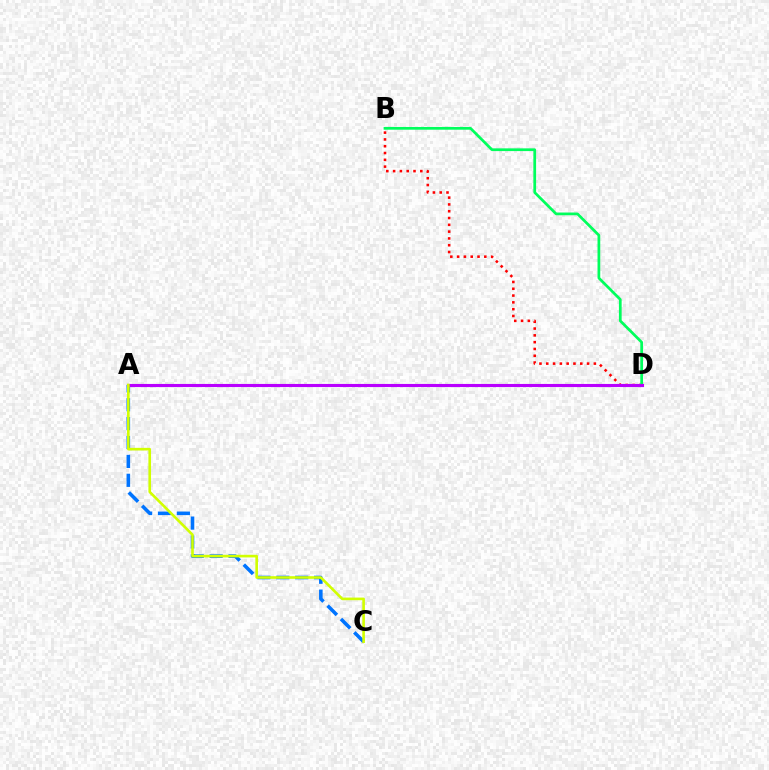{('B', 'D'): [{'color': '#ff0000', 'line_style': 'dotted', 'thickness': 1.85}, {'color': '#00ff5c', 'line_style': 'solid', 'thickness': 1.97}], ('A', 'C'): [{'color': '#0074ff', 'line_style': 'dashed', 'thickness': 2.57}, {'color': '#d1ff00', 'line_style': 'solid', 'thickness': 1.89}], ('A', 'D'): [{'color': '#b900ff', 'line_style': 'solid', 'thickness': 2.24}]}